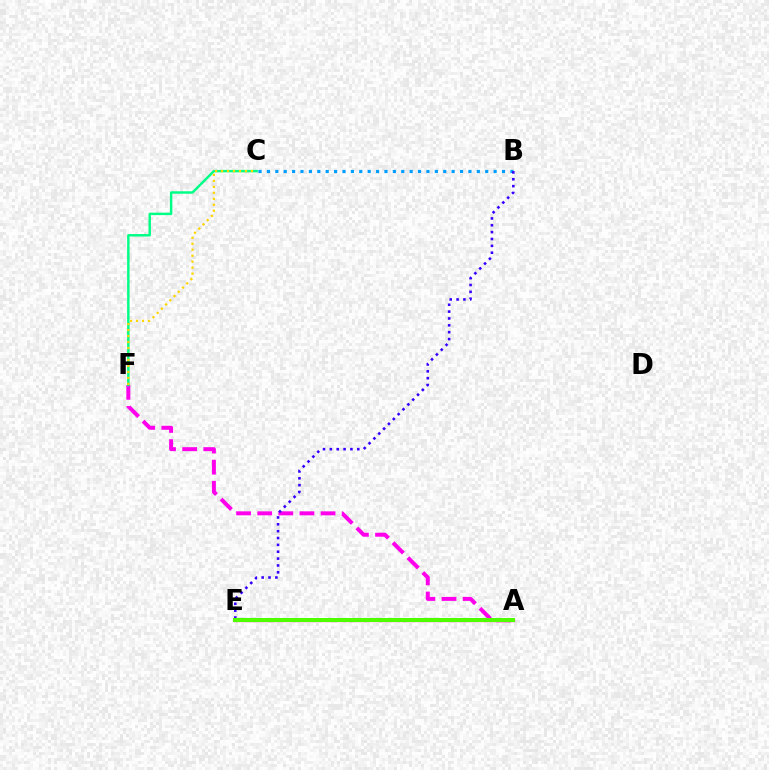{('B', 'C'): [{'color': '#009eff', 'line_style': 'dotted', 'thickness': 2.28}], ('A', 'F'): [{'color': '#ff00ed', 'line_style': 'dashed', 'thickness': 2.87}], ('B', 'E'): [{'color': '#3700ff', 'line_style': 'dotted', 'thickness': 1.86}], ('A', 'E'): [{'color': '#ff0000', 'line_style': 'solid', 'thickness': 2.3}, {'color': '#4fff00', 'line_style': 'solid', 'thickness': 2.88}], ('C', 'F'): [{'color': '#00ff86', 'line_style': 'solid', 'thickness': 1.77}, {'color': '#ffd500', 'line_style': 'dotted', 'thickness': 1.62}]}